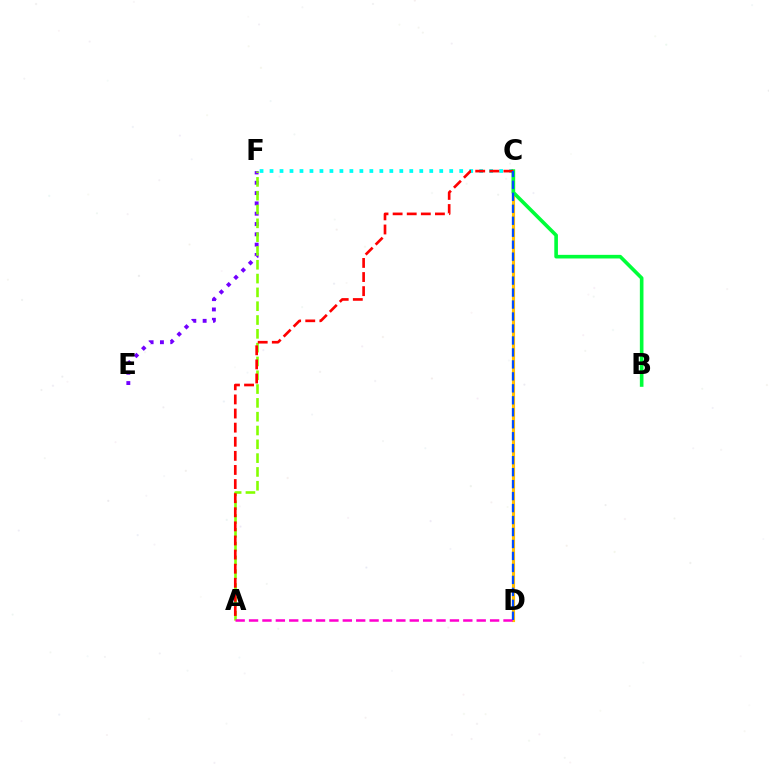{('E', 'F'): [{'color': '#7200ff', 'line_style': 'dotted', 'thickness': 2.8}], ('A', 'F'): [{'color': '#84ff00', 'line_style': 'dashed', 'thickness': 1.88}], ('C', 'D'): [{'color': '#ffbd00', 'line_style': 'solid', 'thickness': 2.26}, {'color': '#004bff', 'line_style': 'dashed', 'thickness': 1.63}], ('A', 'D'): [{'color': '#ff00cf', 'line_style': 'dashed', 'thickness': 1.82}], ('C', 'F'): [{'color': '#00fff6', 'line_style': 'dotted', 'thickness': 2.71}], ('B', 'C'): [{'color': '#00ff39', 'line_style': 'solid', 'thickness': 2.61}], ('A', 'C'): [{'color': '#ff0000', 'line_style': 'dashed', 'thickness': 1.92}]}